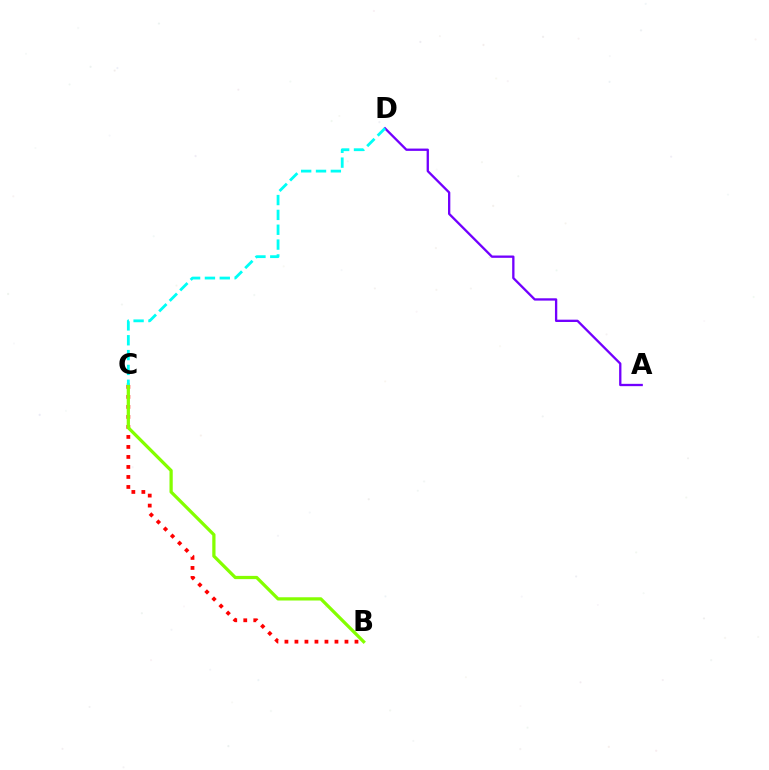{('B', 'C'): [{'color': '#ff0000', 'line_style': 'dotted', 'thickness': 2.72}, {'color': '#84ff00', 'line_style': 'solid', 'thickness': 2.34}], ('A', 'D'): [{'color': '#7200ff', 'line_style': 'solid', 'thickness': 1.67}], ('C', 'D'): [{'color': '#00fff6', 'line_style': 'dashed', 'thickness': 2.02}]}